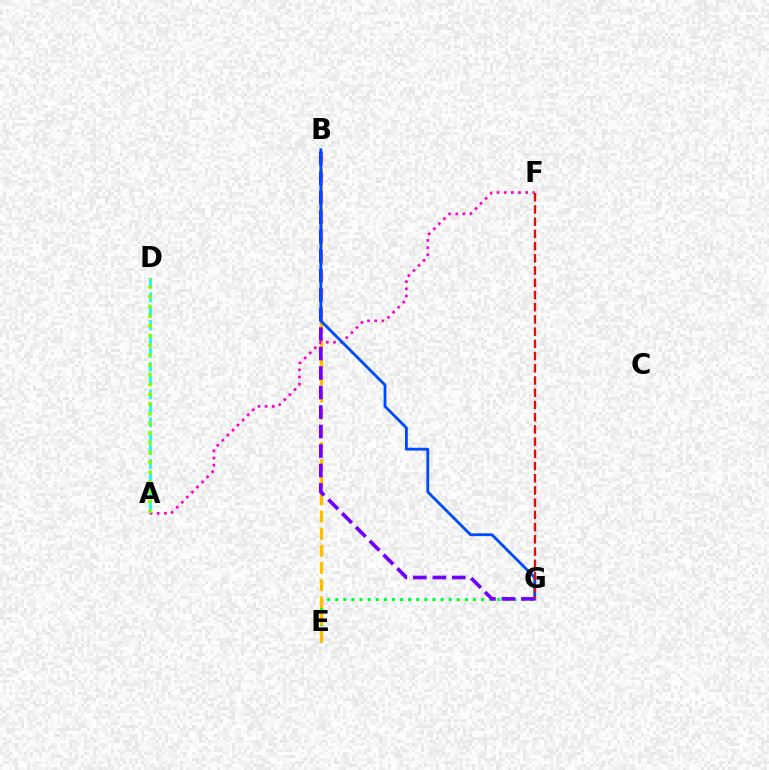{('E', 'G'): [{'color': '#00ff39', 'line_style': 'dotted', 'thickness': 2.2}], ('B', 'E'): [{'color': '#ffbd00', 'line_style': 'dashed', 'thickness': 2.33}], ('A', 'D'): [{'color': '#00fff6', 'line_style': 'dashed', 'thickness': 1.89}, {'color': '#84ff00', 'line_style': 'dotted', 'thickness': 2.65}], ('B', 'G'): [{'color': '#7200ff', 'line_style': 'dashed', 'thickness': 2.65}, {'color': '#004bff', 'line_style': 'solid', 'thickness': 2.03}], ('A', 'F'): [{'color': '#ff00cf', 'line_style': 'dotted', 'thickness': 1.95}], ('F', 'G'): [{'color': '#ff0000', 'line_style': 'dashed', 'thickness': 1.66}]}